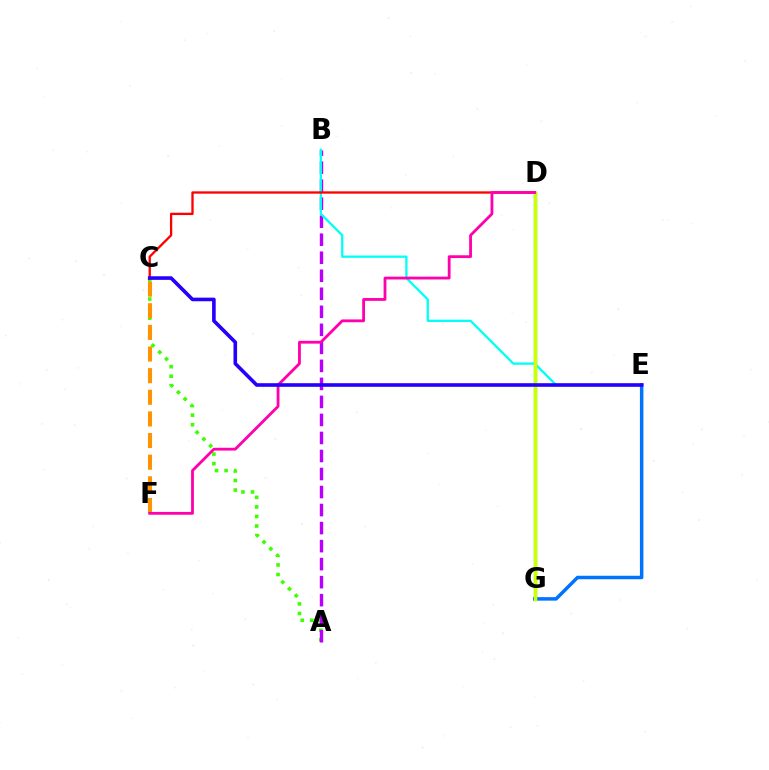{('A', 'C'): [{'color': '#3dff00', 'line_style': 'dotted', 'thickness': 2.6}], ('D', 'G'): [{'color': '#00ff5c', 'line_style': 'solid', 'thickness': 2.39}, {'color': '#d1ff00', 'line_style': 'solid', 'thickness': 2.46}], ('A', 'B'): [{'color': '#b900ff', 'line_style': 'dashed', 'thickness': 2.45}], ('B', 'E'): [{'color': '#00fff6', 'line_style': 'solid', 'thickness': 1.64}], ('E', 'G'): [{'color': '#0074ff', 'line_style': 'solid', 'thickness': 2.52}], ('C', 'F'): [{'color': '#ff9400', 'line_style': 'dashed', 'thickness': 2.94}], ('C', 'D'): [{'color': '#ff0000', 'line_style': 'solid', 'thickness': 1.67}], ('D', 'F'): [{'color': '#ff00ac', 'line_style': 'solid', 'thickness': 2.02}], ('C', 'E'): [{'color': '#2500ff', 'line_style': 'solid', 'thickness': 2.6}]}